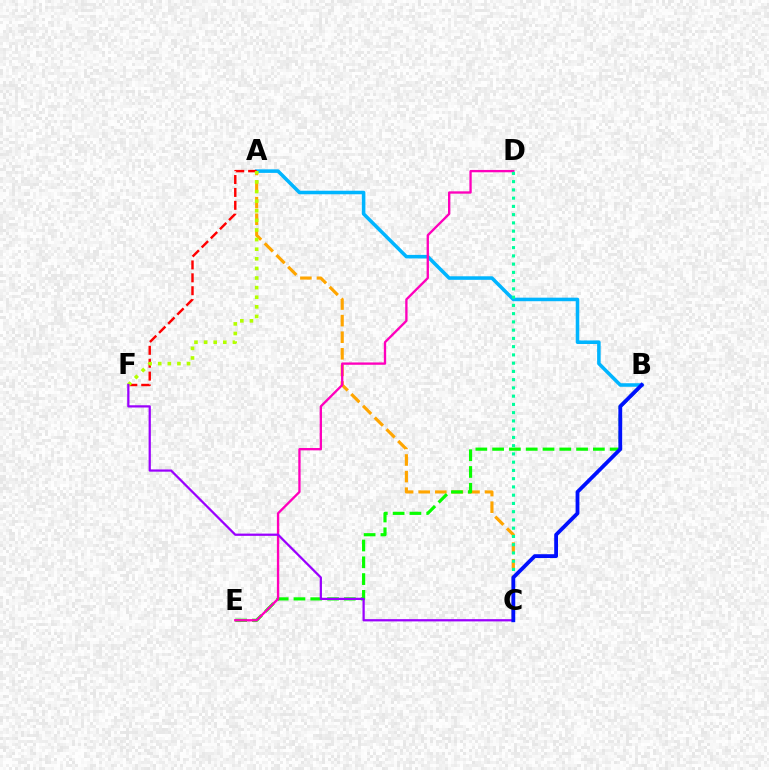{('A', 'B'): [{'color': '#00b5ff', 'line_style': 'solid', 'thickness': 2.55}], ('A', 'F'): [{'color': '#ff0000', 'line_style': 'dashed', 'thickness': 1.75}, {'color': '#b3ff00', 'line_style': 'dotted', 'thickness': 2.61}], ('A', 'C'): [{'color': '#ffa500', 'line_style': 'dashed', 'thickness': 2.25}], ('B', 'E'): [{'color': '#08ff00', 'line_style': 'dashed', 'thickness': 2.28}], ('D', 'E'): [{'color': '#ff00bd', 'line_style': 'solid', 'thickness': 1.68}], ('C', 'F'): [{'color': '#9b00ff', 'line_style': 'solid', 'thickness': 1.62}], ('C', 'D'): [{'color': '#00ff9d', 'line_style': 'dotted', 'thickness': 2.24}], ('B', 'C'): [{'color': '#0010ff', 'line_style': 'solid', 'thickness': 2.74}]}